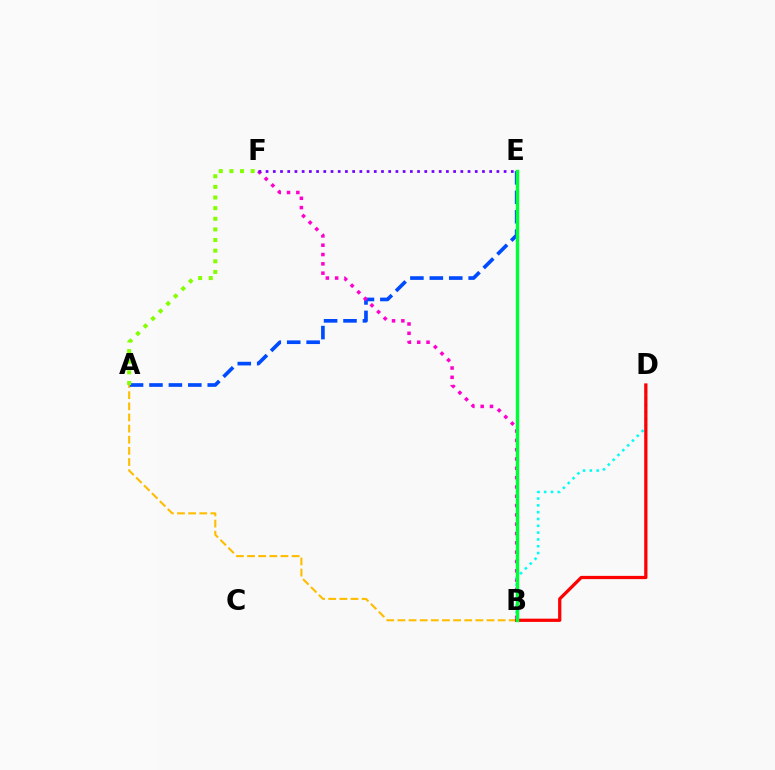{('A', 'B'): [{'color': '#ffbd00', 'line_style': 'dashed', 'thickness': 1.51}], ('A', 'E'): [{'color': '#004bff', 'line_style': 'dashed', 'thickness': 2.64}], ('B', 'F'): [{'color': '#ff00cf', 'line_style': 'dotted', 'thickness': 2.53}], ('A', 'F'): [{'color': '#84ff00', 'line_style': 'dotted', 'thickness': 2.89}], ('B', 'D'): [{'color': '#00fff6', 'line_style': 'dotted', 'thickness': 1.85}, {'color': '#ff0000', 'line_style': 'solid', 'thickness': 2.34}], ('B', 'E'): [{'color': '#00ff39', 'line_style': 'solid', 'thickness': 2.48}], ('E', 'F'): [{'color': '#7200ff', 'line_style': 'dotted', 'thickness': 1.96}]}